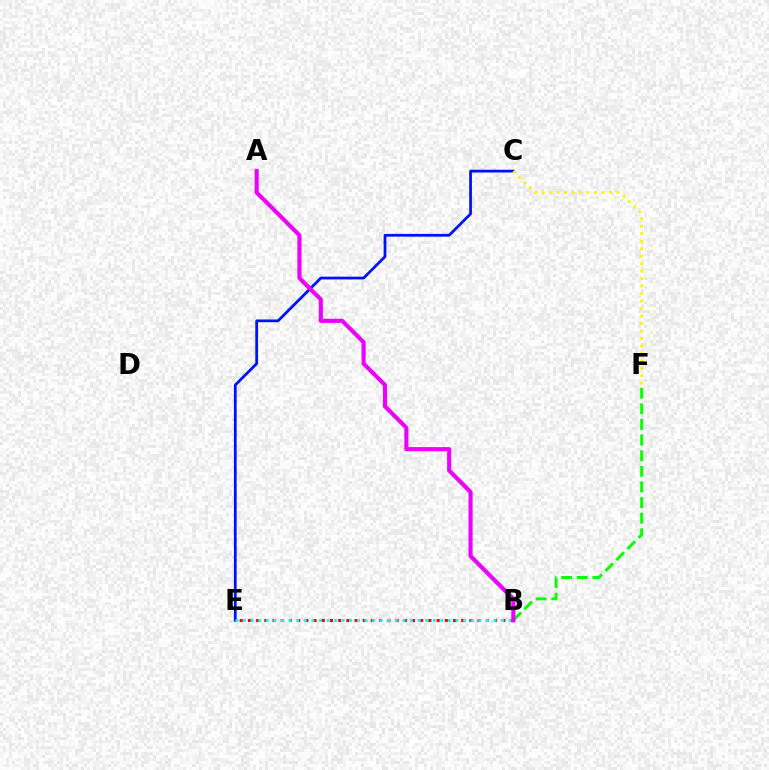{('B', 'F'): [{'color': '#08ff00', 'line_style': 'dashed', 'thickness': 2.12}], ('C', 'E'): [{'color': '#0010ff', 'line_style': 'solid', 'thickness': 1.98}], ('C', 'F'): [{'color': '#fcf500', 'line_style': 'dotted', 'thickness': 2.03}], ('B', 'E'): [{'color': '#ff0000', 'line_style': 'dotted', 'thickness': 2.23}, {'color': '#00fff6', 'line_style': 'dotted', 'thickness': 2.06}], ('A', 'B'): [{'color': '#ee00ff', 'line_style': 'solid', 'thickness': 2.97}]}